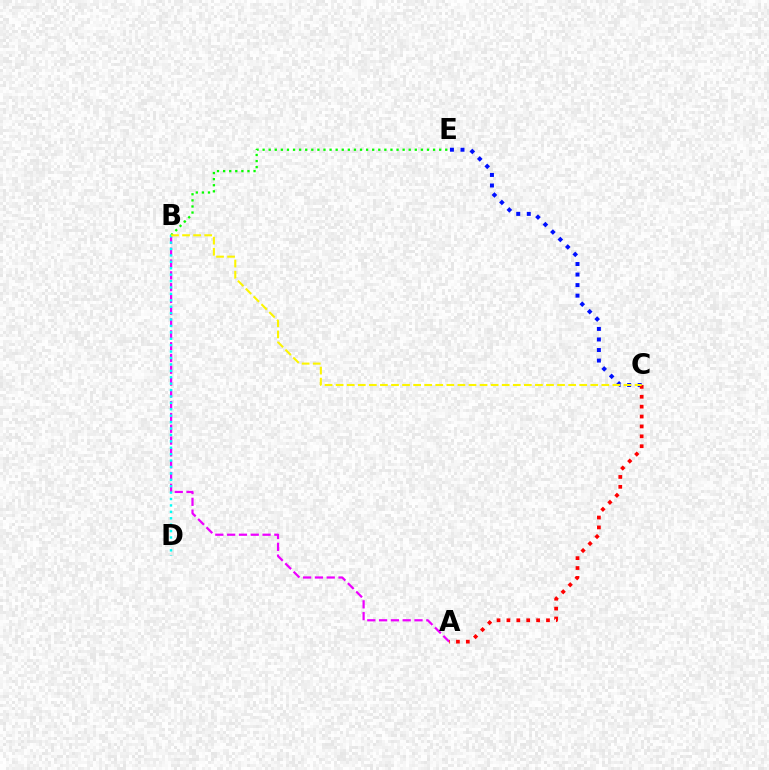{('C', 'E'): [{'color': '#0010ff', 'line_style': 'dotted', 'thickness': 2.86}], ('B', 'E'): [{'color': '#08ff00', 'line_style': 'dotted', 'thickness': 1.65}], ('A', 'B'): [{'color': '#ee00ff', 'line_style': 'dashed', 'thickness': 1.6}], ('A', 'C'): [{'color': '#ff0000', 'line_style': 'dotted', 'thickness': 2.69}], ('B', 'D'): [{'color': '#00fff6', 'line_style': 'dotted', 'thickness': 1.74}], ('B', 'C'): [{'color': '#fcf500', 'line_style': 'dashed', 'thickness': 1.5}]}